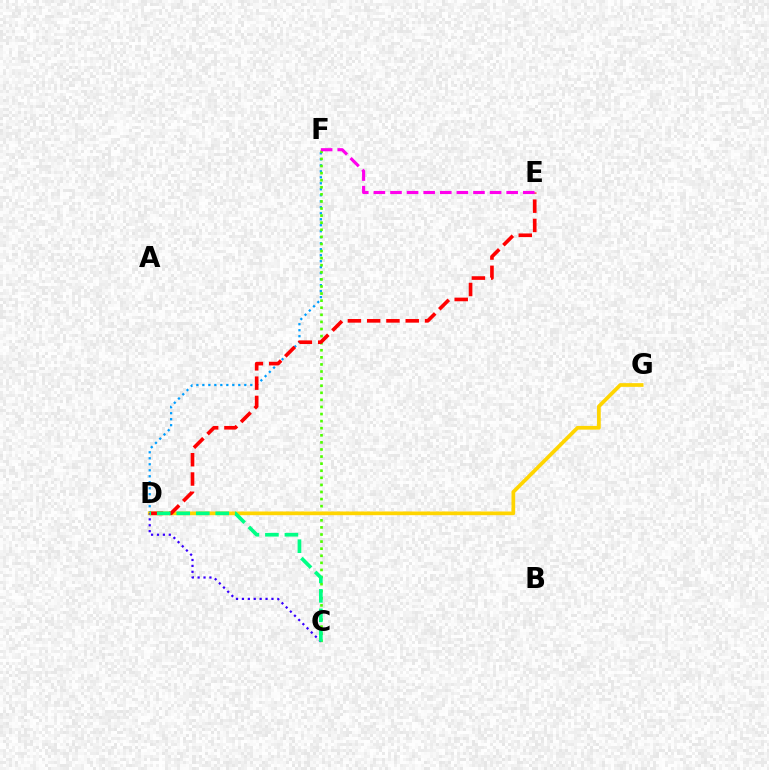{('D', 'F'): [{'color': '#009eff', 'line_style': 'dotted', 'thickness': 1.63}], ('C', 'F'): [{'color': '#4fff00', 'line_style': 'dotted', 'thickness': 1.93}], ('D', 'G'): [{'color': '#ffd500', 'line_style': 'solid', 'thickness': 2.67}], ('D', 'E'): [{'color': '#ff0000', 'line_style': 'dashed', 'thickness': 2.62}], ('C', 'D'): [{'color': '#3700ff', 'line_style': 'dotted', 'thickness': 1.6}, {'color': '#00ff86', 'line_style': 'dashed', 'thickness': 2.65}], ('E', 'F'): [{'color': '#ff00ed', 'line_style': 'dashed', 'thickness': 2.26}]}